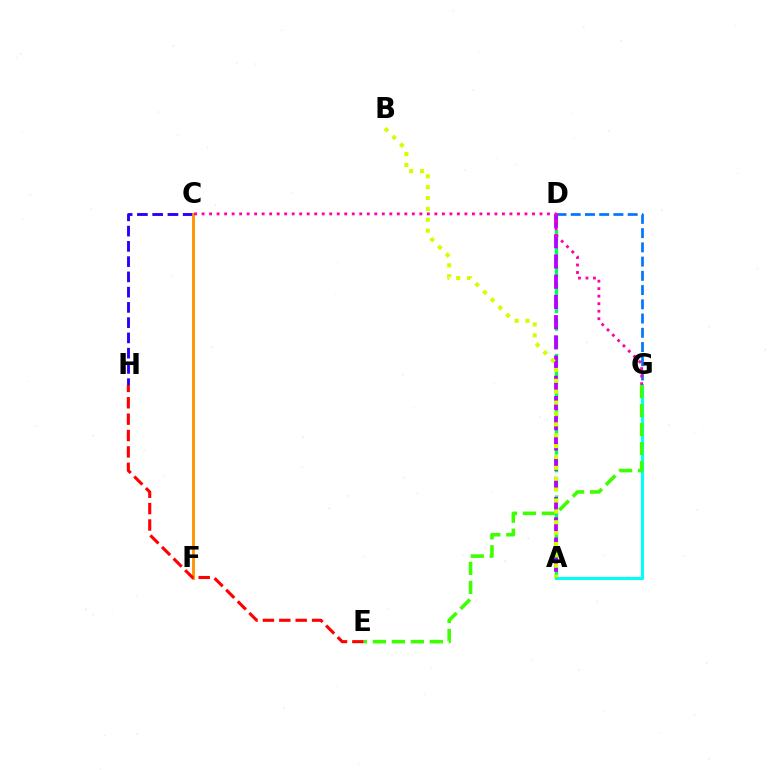{('D', 'G'): [{'color': '#0074ff', 'line_style': 'dashed', 'thickness': 1.93}], ('C', 'H'): [{'color': '#2500ff', 'line_style': 'dashed', 'thickness': 2.07}], ('C', 'F'): [{'color': '#ff9400', 'line_style': 'solid', 'thickness': 2.06}], ('A', 'G'): [{'color': '#00fff6', 'line_style': 'solid', 'thickness': 2.25}], ('E', 'G'): [{'color': '#3dff00', 'line_style': 'dashed', 'thickness': 2.58}], ('E', 'H'): [{'color': '#ff0000', 'line_style': 'dashed', 'thickness': 2.23}], ('A', 'D'): [{'color': '#00ff5c', 'line_style': 'dashed', 'thickness': 2.4}, {'color': '#b900ff', 'line_style': 'dashed', 'thickness': 2.75}], ('C', 'G'): [{'color': '#ff00ac', 'line_style': 'dotted', 'thickness': 2.04}], ('A', 'B'): [{'color': '#d1ff00', 'line_style': 'dotted', 'thickness': 2.96}]}